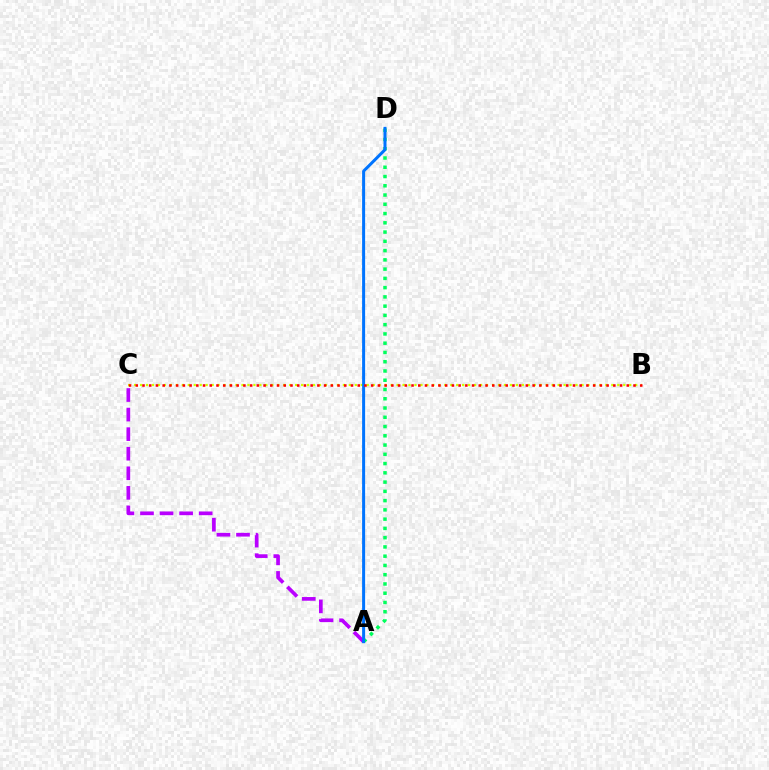{('A', 'D'): [{'color': '#00ff5c', 'line_style': 'dotted', 'thickness': 2.52}, {'color': '#0074ff', 'line_style': 'solid', 'thickness': 2.16}], ('A', 'C'): [{'color': '#b900ff', 'line_style': 'dashed', 'thickness': 2.66}], ('B', 'C'): [{'color': '#d1ff00', 'line_style': 'dotted', 'thickness': 1.62}, {'color': '#ff0000', 'line_style': 'dotted', 'thickness': 1.83}]}